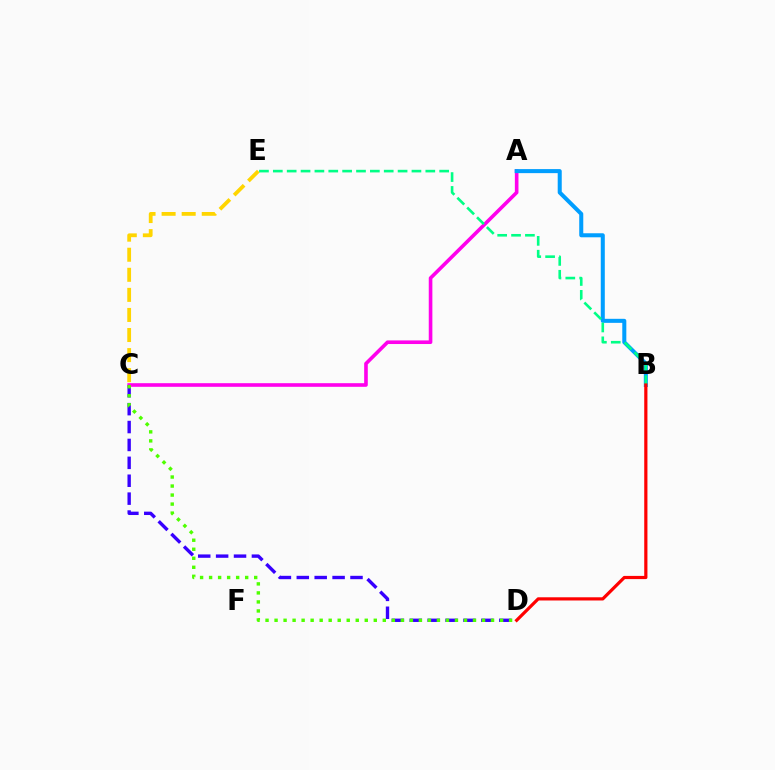{('C', 'D'): [{'color': '#3700ff', 'line_style': 'dashed', 'thickness': 2.43}, {'color': '#4fff00', 'line_style': 'dotted', 'thickness': 2.45}], ('C', 'E'): [{'color': '#ffd500', 'line_style': 'dashed', 'thickness': 2.73}], ('A', 'C'): [{'color': '#ff00ed', 'line_style': 'solid', 'thickness': 2.6}], ('A', 'B'): [{'color': '#009eff', 'line_style': 'solid', 'thickness': 2.91}], ('B', 'E'): [{'color': '#00ff86', 'line_style': 'dashed', 'thickness': 1.88}], ('B', 'D'): [{'color': '#ff0000', 'line_style': 'solid', 'thickness': 2.3}]}